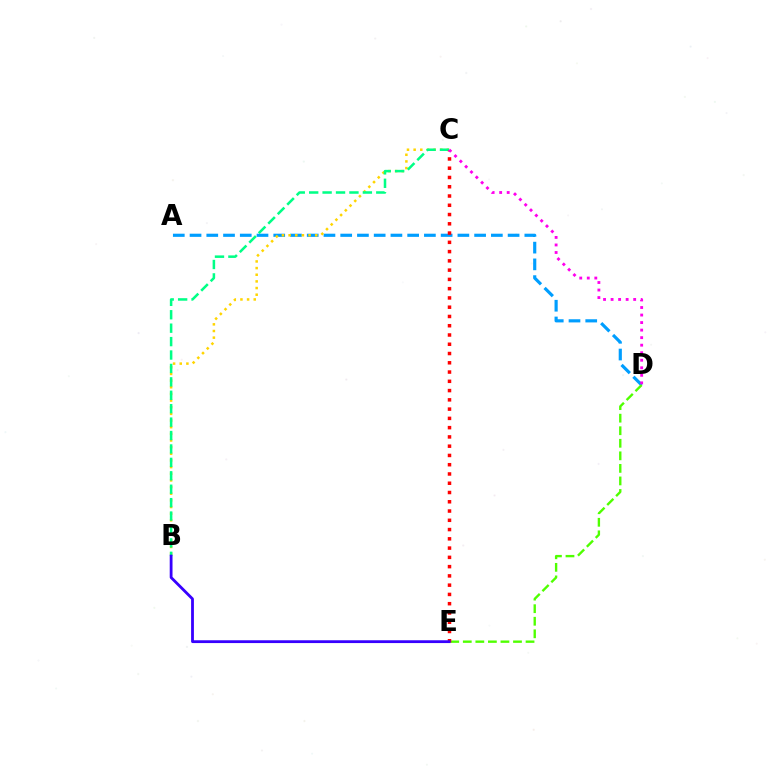{('A', 'D'): [{'color': '#009eff', 'line_style': 'dashed', 'thickness': 2.27}], ('B', 'C'): [{'color': '#ffd500', 'line_style': 'dotted', 'thickness': 1.81}, {'color': '#00ff86', 'line_style': 'dashed', 'thickness': 1.82}], ('D', 'E'): [{'color': '#4fff00', 'line_style': 'dashed', 'thickness': 1.71}], ('C', 'E'): [{'color': '#ff0000', 'line_style': 'dotted', 'thickness': 2.52}], ('B', 'E'): [{'color': '#3700ff', 'line_style': 'solid', 'thickness': 2.02}], ('C', 'D'): [{'color': '#ff00ed', 'line_style': 'dotted', 'thickness': 2.05}]}